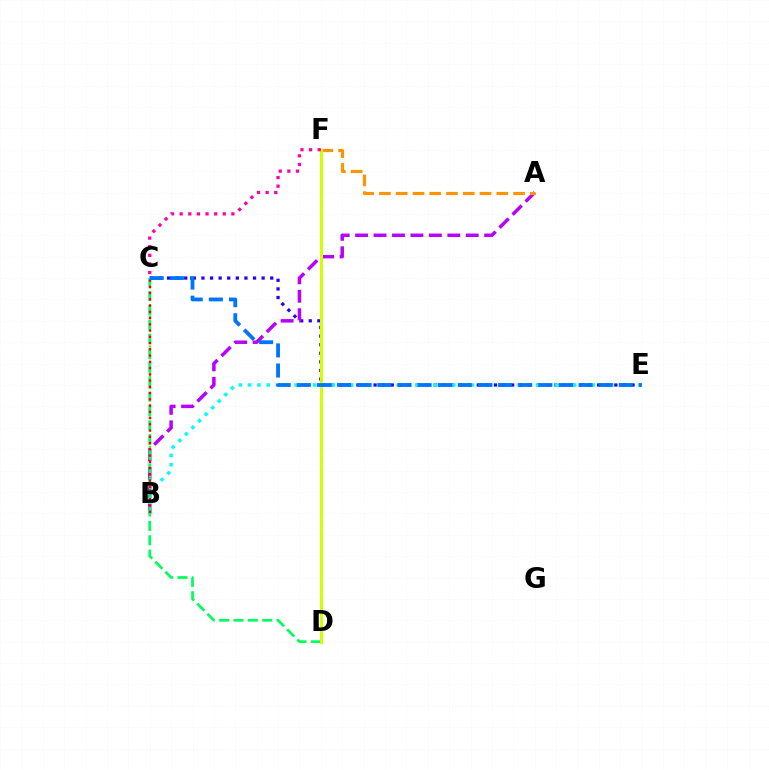{('C', 'E'): [{'color': '#2500ff', 'line_style': 'dotted', 'thickness': 2.34}, {'color': '#0074ff', 'line_style': 'dashed', 'thickness': 2.73}], ('A', 'B'): [{'color': '#b900ff', 'line_style': 'dashed', 'thickness': 2.5}], ('B', 'E'): [{'color': '#00fff6', 'line_style': 'dotted', 'thickness': 2.52}], ('B', 'C'): [{'color': '#3dff00', 'line_style': 'dotted', 'thickness': 1.6}, {'color': '#ff0000', 'line_style': 'dotted', 'thickness': 1.7}], ('A', 'F'): [{'color': '#ff9400', 'line_style': 'dashed', 'thickness': 2.28}], ('C', 'D'): [{'color': '#00ff5c', 'line_style': 'dashed', 'thickness': 1.95}], ('D', 'F'): [{'color': '#d1ff00', 'line_style': 'solid', 'thickness': 2.15}], ('C', 'F'): [{'color': '#ff00ac', 'line_style': 'dotted', 'thickness': 2.34}]}